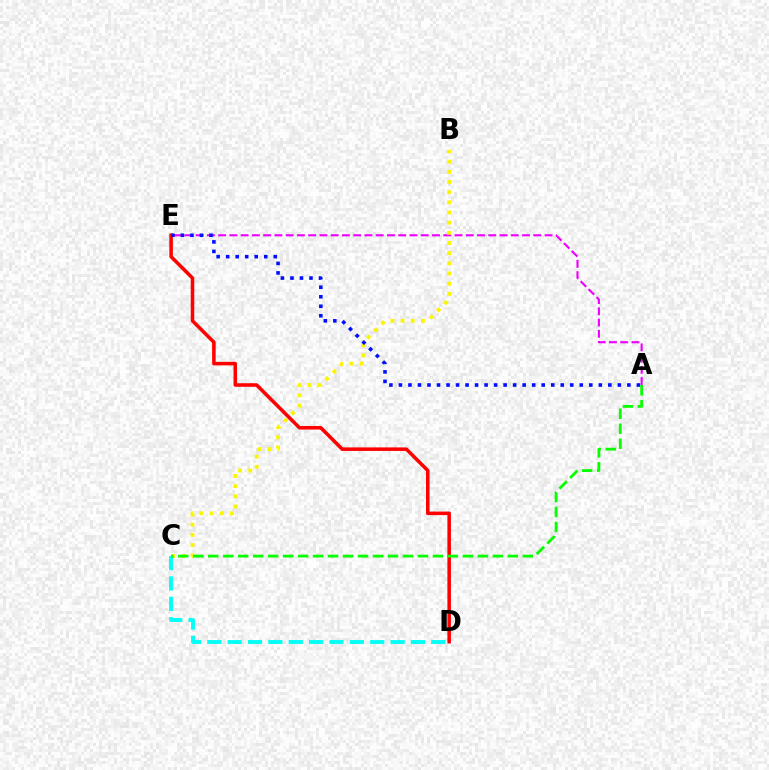{('D', 'E'): [{'color': '#ff0000', 'line_style': 'solid', 'thickness': 2.54}], ('A', 'E'): [{'color': '#ee00ff', 'line_style': 'dashed', 'thickness': 1.53}, {'color': '#0010ff', 'line_style': 'dotted', 'thickness': 2.59}], ('B', 'C'): [{'color': '#fcf500', 'line_style': 'dotted', 'thickness': 2.76}], ('C', 'D'): [{'color': '#00fff6', 'line_style': 'dashed', 'thickness': 2.77}], ('A', 'C'): [{'color': '#08ff00', 'line_style': 'dashed', 'thickness': 2.04}]}